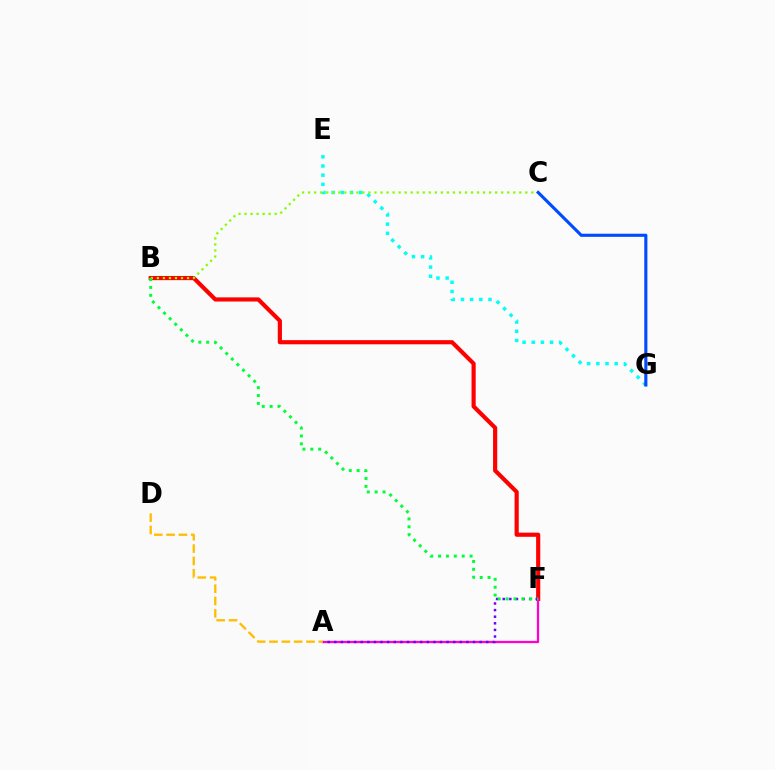{('E', 'G'): [{'color': '#00fff6', 'line_style': 'dotted', 'thickness': 2.49}], ('B', 'F'): [{'color': '#ff0000', 'line_style': 'solid', 'thickness': 2.99}, {'color': '#00ff39', 'line_style': 'dotted', 'thickness': 2.14}], ('A', 'F'): [{'color': '#ff00cf', 'line_style': 'solid', 'thickness': 1.63}, {'color': '#7200ff', 'line_style': 'dotted', 'thickness': 1.8}], ('A', 'D'): [{'color': '#ffbd00', 'line_style': 'dashed', 'thickness': 1.67}], ('B', 'C'): [{'color': '#84ff00', 'line_style': 'dotted', 'thickness': 1.64}], ('C', 'G'): [{'color': '#004bff', 'line_style': 'solid', 'thickness': 2.24}]}